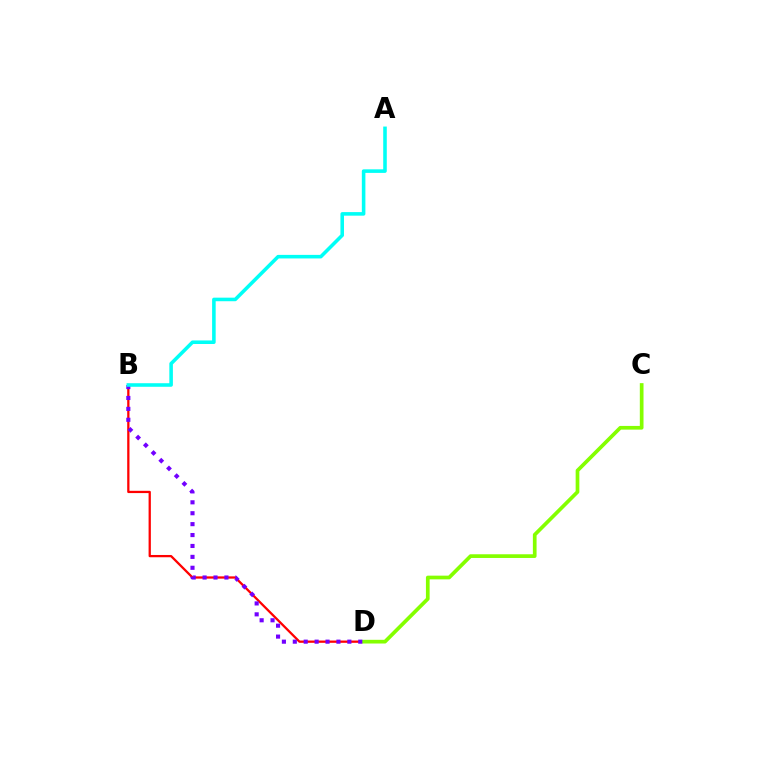{('B', 'D'): [{'color': '#ff0000', 'line_style': 'solid', 'thickness': 1.64}, {'color': '#7200ff', 'line_style': 'dotted', 'thickness': 2.96}], ('C', 'D'): [{'color': '#84ff00', 'line_style': 'solid', 'thickness': 2.66}], ('A', 'B'): [{'color': '#00fff6', 'line_style': 'solid', 'thickness': 2.57}]}